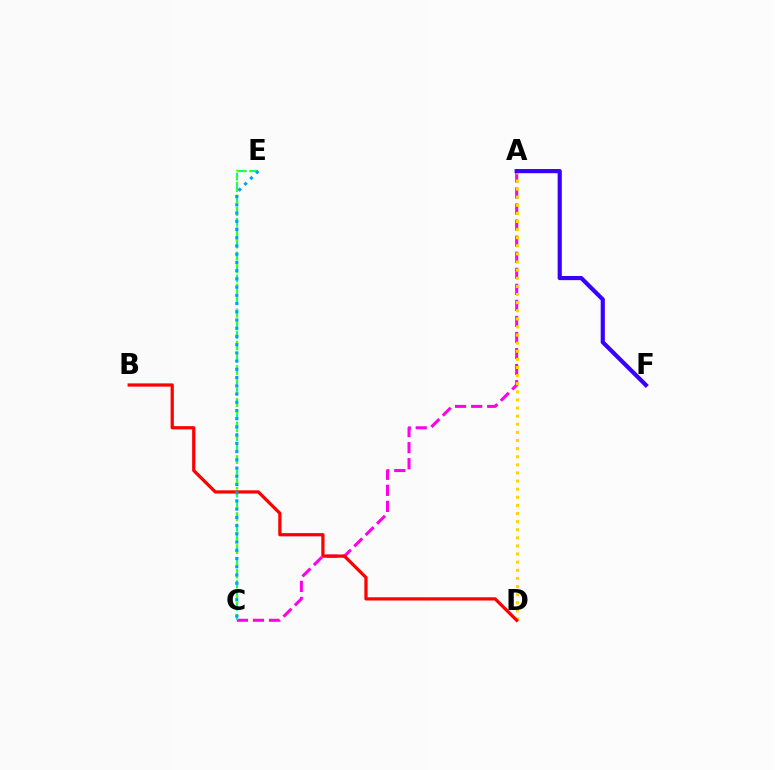{('A', 'C'): [{'color': '#ff00ed', 'line_style': 'dashed', 'thickness': 2.18}], ('C', 'E'): [{'color': '#00ff86', 'line_style': 'dashed', 'thickness': 1.54}, {'color': '#4fff00', 'line_style': 'dotted', 'thickness': 1.73}, {'color': '#009eff', 'line_style': 'dotted', 'thickness': 2.23}], ('A', 'D'): [{'color': '#ffd500', 'line_style': 'dotted', 'thickness': 2.2}], ('B', 'D'): [{'color': '#ff0000', 'line_style': 'solid', 'thickness': 2.33}], ('A', 'F'): [{'color': '#3700ff', 'line_style': 'solid', 'thickness': 2.99}]}